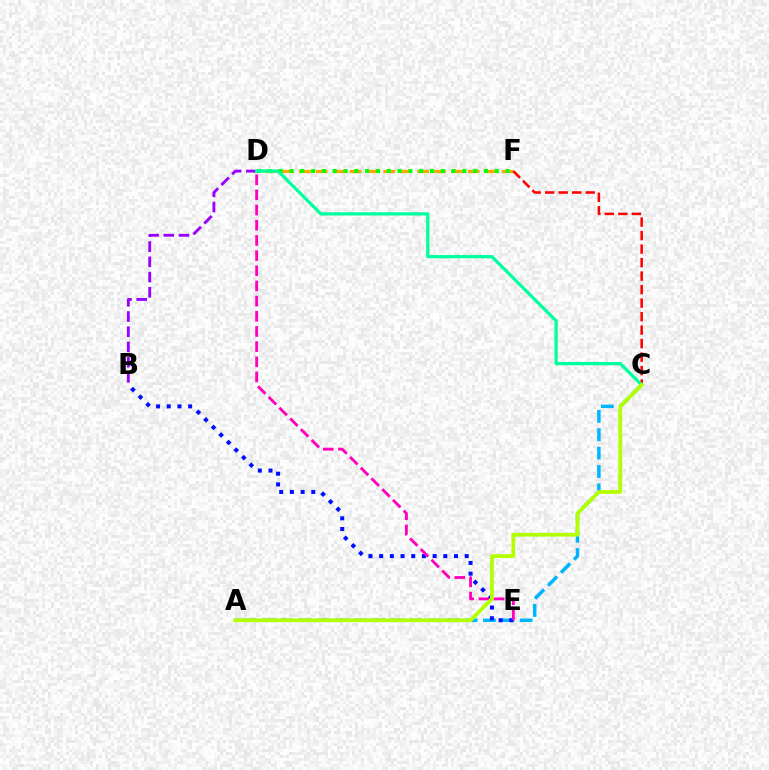{('D', 'F'): [{'color': '#ffa500', 'line_style': 'dashed', 'thickness': 2.3}, {'color': '#08ff00', 'line_style': 'dotted', 'thickness': 2.94}], ('A', 'C'): [{'color': '#00b5ff', 'line_style': 'dashed', 'thickness': 2.5}, {'color': '#b3ff00', 'line_style': 'solid', 'thickness': 2.72}], ('B', 'E'): [{'color': '#0010ff', 'line_style': 'dotted', 'thickness': 2.91}], ('B', 'D'): [{'color': '#9b00ff', 'line_style': 'dashed', 'thickness': 2.07}], ('D', 'E'): [{'color': '#ff00bd', 'line_style': 'dashed', 'thickness': 2.06}], ('C', 'F'): [{'color': '#ff0000', 'line_style': 'dashed', 'thickness': 1.83}], ('C', 'D'): [{'color': '#00ff9d', 'line_style': 'solid', 'thickness': 2.33}]}